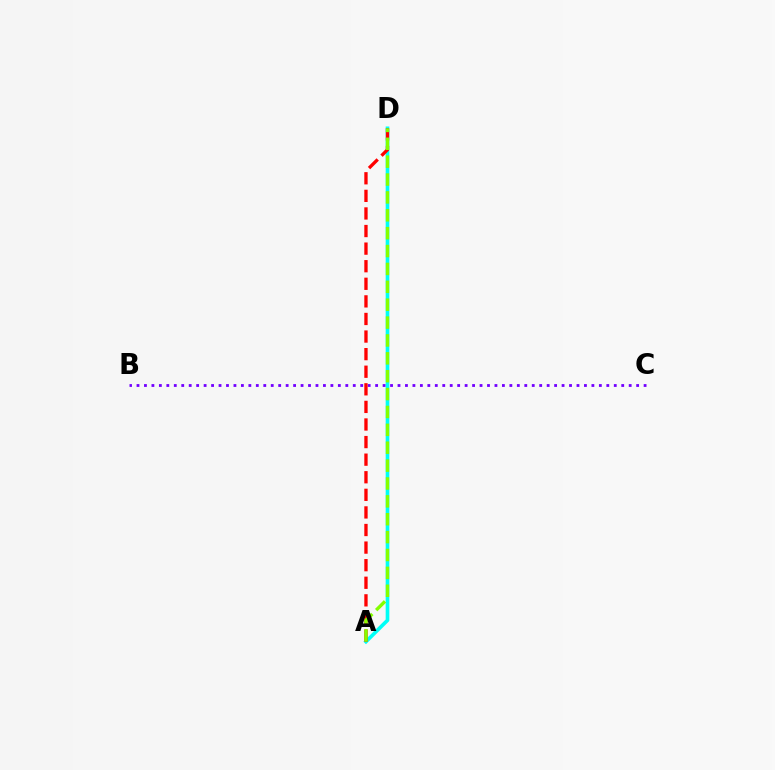{('A', 'D'): [{'color': '#00fff6', 'line_style': 'solid', 'thickness': 2.63}, {'color': '#ff0000', 'line_style': 'dashed', 'thickness': 2.39}, {'color': '#84ff00', 'line_style': 'dashed', 'thickness': 2.43}], ('B', 'C'): [{'color': '#7200ff', 'line_style': 'dotted', 'thickness': 2.03}]}